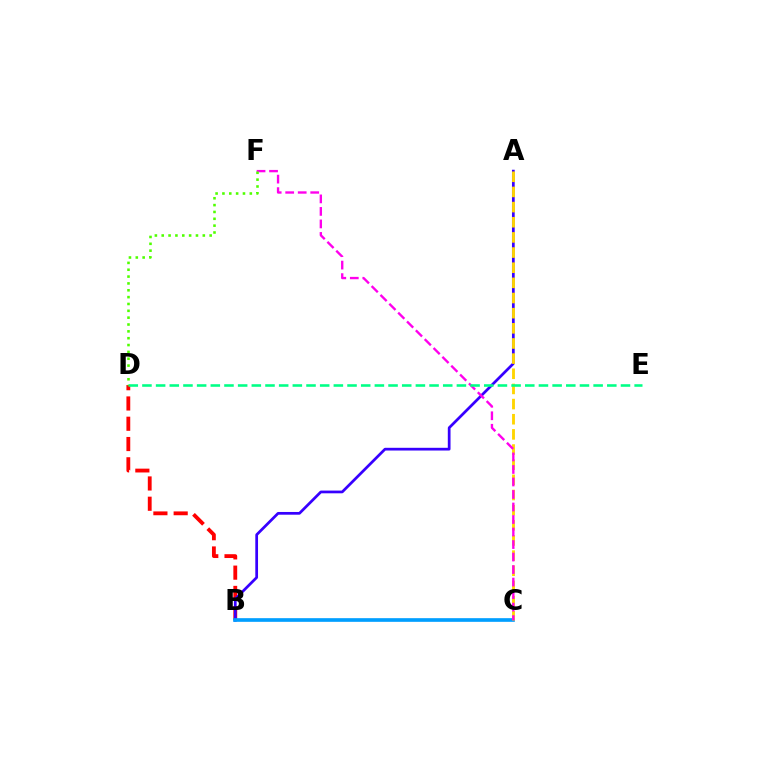{('B', 'D'): [{'color': '#ff0000', 'line_style': 'dashed', 'thickness': 2.75}], ('A', 'B'): [{'color': '#3700ff', 'line_style': 'solid', 'thickness': 1.97}], ('B', 'C'): [{'color': '#009eff', 'line_style': 'solid', 'thickness': 2.64}], ('A', 'C'): [{'color': '#ffd500', 'line_style': 'dashed', 'thickness': 2.06}], ('C', 'F'): [{'color': '#ff00ed', 'line_style': 'dashed', 'thickness': 1.7}], ('D', 'E'): [{'color': '#00ff86', 'line_style': 'dashed', 'thickness': 1.86}], ('D', 'F'): [{'color': '#4fff00', 'line_style': 'dotted', 'thickness': 1.86}]}